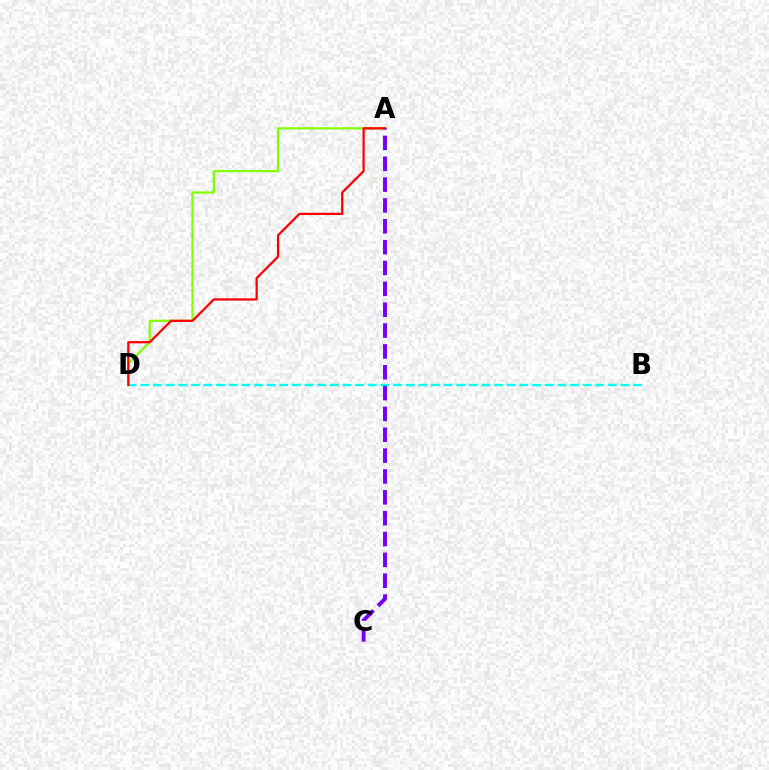{('A', 'D'): [{'color': '#84ff00', 'line_style': 'solid', 'thickness': 1.62}, {'color': '#ff0000', 'line_style': 'solid', 'thickness': 1.61}], ('B', 'D'): [{'color': '#00fff6', 'line_style': 'dashed', 'thickness': 1.72}], ('A', 'C'): [{'color': '#7200ff', 'line_style': 'dashed', 'thickness': 2.83}]}